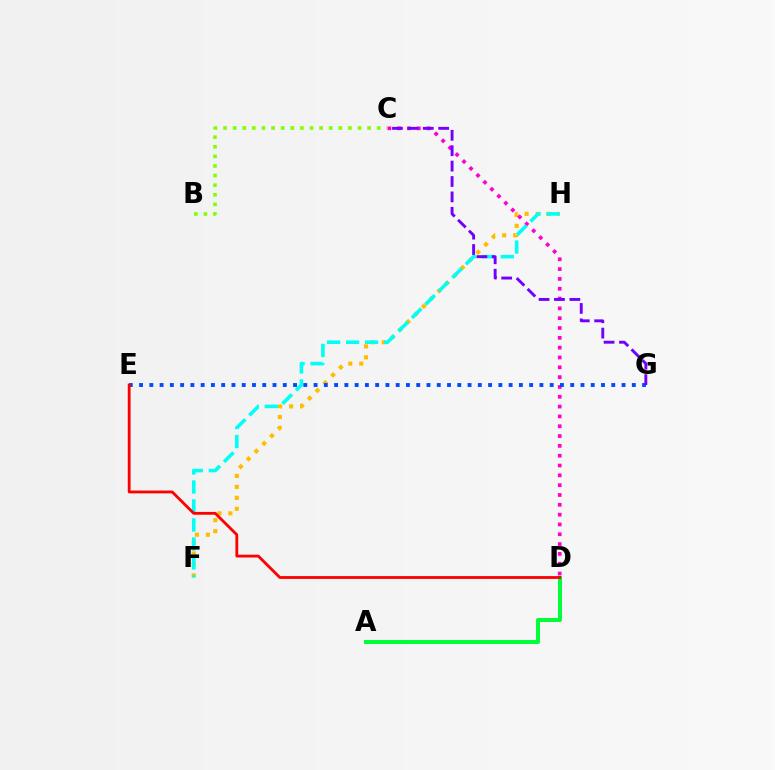{('F', 'H'): [{'color': '#ffbd00', 'line_style': 'dotted', 'thickness': 2.98}, {'color': '#00fff6', 'line_style': 'dashed', 'thickness': 2.58}], ('C', 'D'): [{'color': '#ff00cf', 'line_style': 'dotted', 'thickness': 2.67}], ('E', 'G'): [{'color': '#004bff', 'line_style': 'dotted', 'thickness': 2.79}], ('A', 'D'): [{'color': '#00ff39', 'line_style': 'solid', 'thickness': 2.88}], ('B', 'C'): [{'color': '#84ff00', 'line_style': 'dotted', 'thickness': 2.61}], ('C', 'G'): [{'color': '#7200ff', 'line_style': 'dashed', 'thickness': 2.09}], ('D', 'E'): [{'color': '#ff0000', 'line_style': 'solid', 'thickness': 2.03}]}